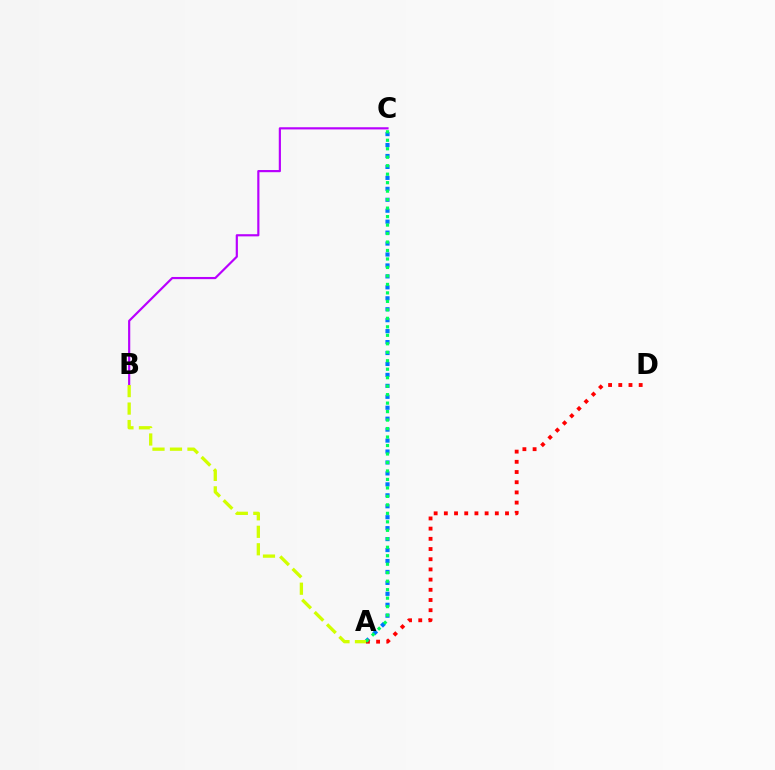{('B', 'C'): [{'color': '#b900ff', 'line_style': 'solid', 'thickness': 1.57}], ('A', 'C'): [{'color': '#0074ff', 'line_style': 'dotted', 'thickness': 2.97}, {'color': '#00ff5c', 'line_style': 'dotted', 'thickness': 2.3}], ('A', 'D'): [{'color': '#ff0000', 'line_style': 'dotted', 'thickness': 2.77}], ('A', 'B'): [{'color': '#d1ff00', 'line_style': 'dashed', 'thickness': 2.37}]}